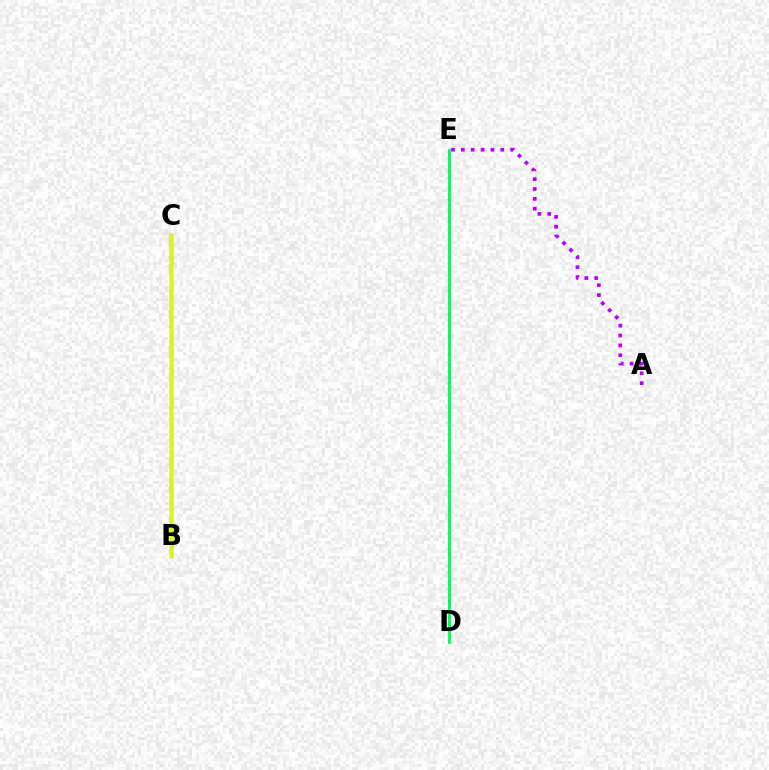{('D', 'E'): [{'color': '#0074ff', 'line_style': 'dotted', 'thickness': 1.56}, {'color': '#00ff5c', 'line_style': 'solid', 'thickness': 2.08}], ('A', 'E'): [{'color': '#b900ff', 'line_style': 'dotted', 'thickness': 2.68}], ('B', 'C'): [{'color': '#ff0000', 'line_style': 'solid', 'thickness': 2.35}, {'color': '#d1ff00', 'line_style': 'solid', 'thickness': 2.46}]}